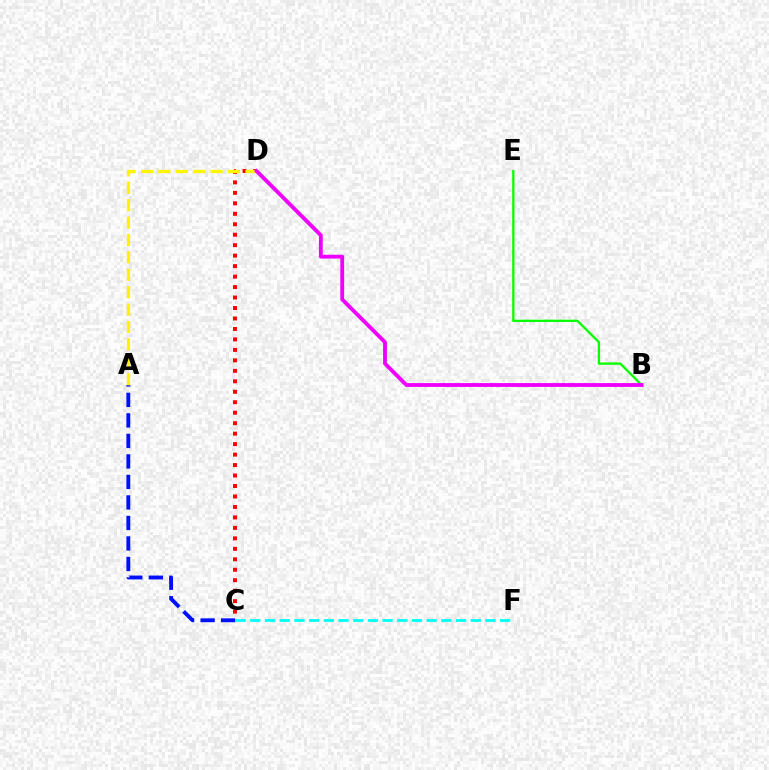{('C', 'D'): [{'color': '#ff0000', 'line_style': 'dotted', 'thickness': 2.84}], ('A', 'C'): [{'color': '#0010ff', 'line_style': 'dashed', 'thickness': 2.79}], ('A', 'D'): [{'color': '#fcf500', 'line_style': 'dashed', 'thickness': 2.36}], ('B', 'E'): [{'color': '#08ff00', 'line_style': 'solid', 'thickness': 1.66}], ('B', 'D'): [{'color': '#ee00ff', 'line_style': 'solid', 'thickness': 2.76}], ('C', 'F'): [{'color': '#00fff6', 'line_style': 'dashed', 'thickness': 2.0}]}